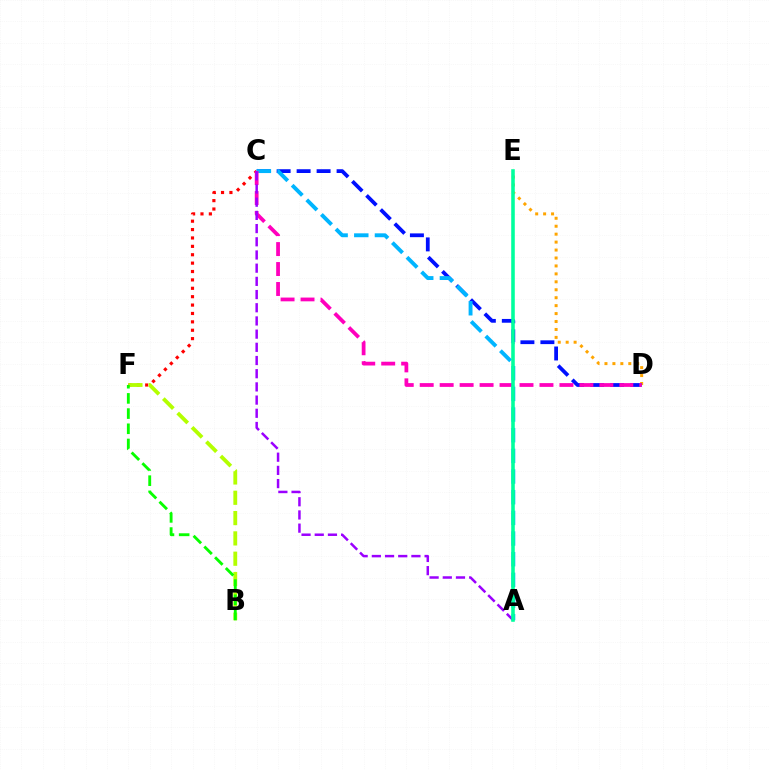{('C', 'F'): [{'color': '#ff0000', 'line_style': 'dotted', 'thickness': 2.28}], ('B', 'F'): [{'color': '#b3ff00', 'line_style': 'dashed', 'thickness': 2.76}, {'color': '#08ff00', 'line_style': 'dashed', 'thickness': 2.06}], ('D', 'E'): [{'color': '#ffa500', 'line_style': 'dotted', 'thickness': 2.16}], ('C', 'D'): [{'color': '#0010ff', 'line_style': 'dashed', 'thickness': 2.71}, {'color': '#ff00bd', 'line_style': 'dashed', 'thickness': 2.71}], ('A', 'C'): [{'color': '#00b5ff', 'line_style': 'dashed', 'thickness': 2.81}, {'color': '#9b00ff', 'line_style': 'dashed', 'thickness': 1.79}], ('A', 'E'): [{'color': '#00ff9d', 'line_style': 'solid', 'thickness': 2.57}]}